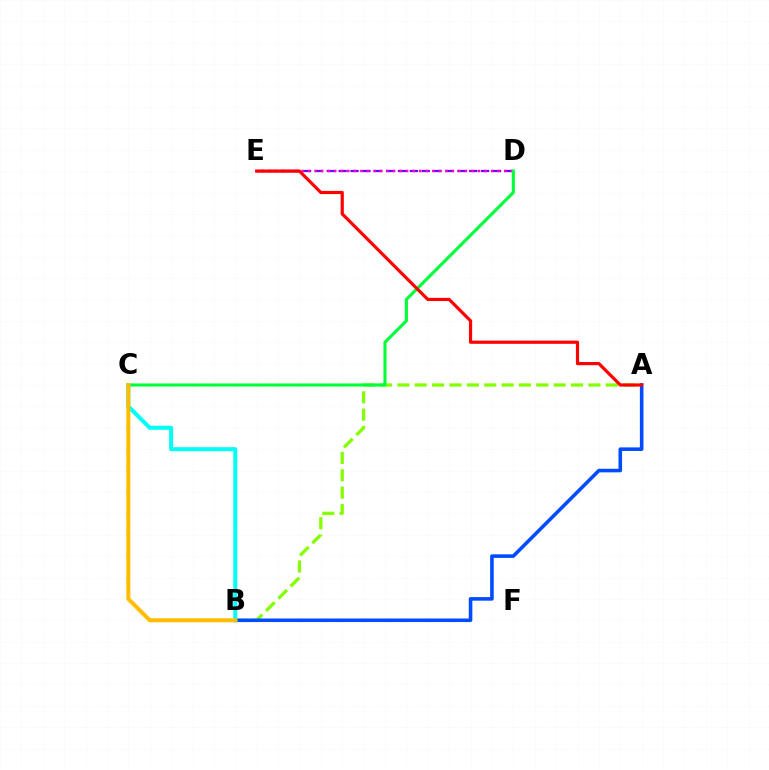{('A', 'B'): [{'color': '#84ff00', 'line_style': 'dashed', 'thickness': 2.36}, {'color': '#004bff', 'line_style': 'solid', 'thickness': 2.57}], ('D', 'E'): [{'color': '#7200ff', 'line_style': 'dashed', 'thickness': 1.61}, {'color': '#ff00cf', 'line_style': 'dotted', 'thickness': 1.78}], ('C', 'D'): [{'color': '#00ff39', 'line_style': 'solid', 'thickness': 2.23}], ('B', 'C'): [{'color': '#00fff6', 'line_style': 'solid', 'thickness': 2.89}, {'color': '#ffbd00', 'line_style': 'solid', 'thickness': 2.89}], ('A', 'E'): [{'color': '#ff0000', 'line_style': 'solid', 'thickness': 2.29}]}